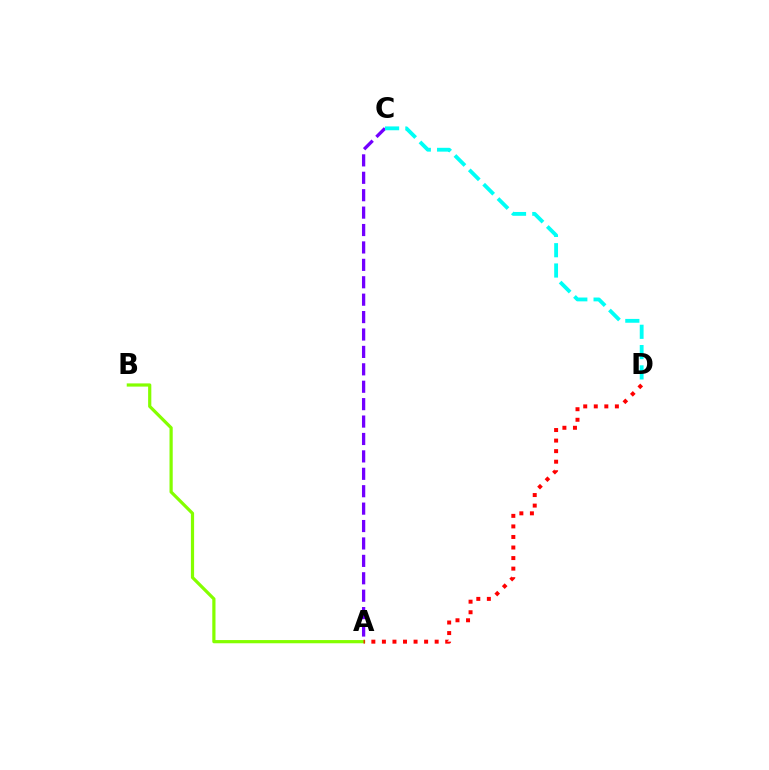{('A', 'B'): [{'color': '#84ff00', 'line_style': 'solid', 'thickness': 2.31}], ('A', 'D'): [{'color': '#ff0000', 'line_style': 'dotted', 'thickness': 2.87}], ('A', 'C'): [{'color': '#7200ff', 'line_style': 'dashed', 'thickness': 2.37}], ('C', 'D'): [{'color': '#00fff6', 'line_style': 'dashed', 'thickness': 2.76}]}